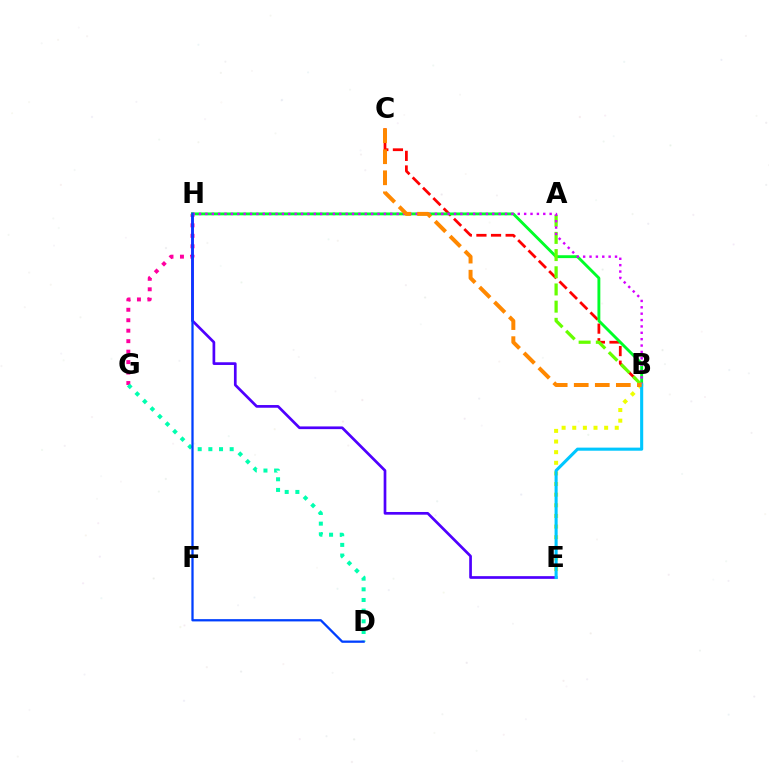{('B', 'C'): [{'color': '#ff0000', 'line_style': 'dashed', 'thickness': 1.98}, {'color': '#ff8800', 'line_style': 'dashed', 'thickness': 2.86}], ('G', 'H'): [{'color': '#ff00a0', 'line_style': 'dotted', 'thickness': 2.84}], ('B', 'E'): [{'color': '#eeff00', 'line_style': 'dotted', 'thickness': 2.89}, {'color': '#00c7ff', 'line_style': 'solid', 'thickness': 2.22}], ('E', 'H'): [{'color': '#4f00ff', 'line_style': 'solid', 'thickness': 1.94}], ('B', 'H'): [{'color': '#00ff27', 'line_style': 'solid', 'thickness': 2.07}, {'color': '#d600ff', 'line_style': 'dotted', 'thickness': 1.73}], ('A', 'B'): [{'color': '#66ff00', 'line_style': 'dashed', 'thickness': 2.34}], ('D', 'G'): [{'color': '#00ffaf', 'line_style': 'dotted', 'thickness': 2.9}], ('D', 'H'): [{'color': '#003fff', 'line_style': 'solid', 'thickness': 1.64}]}